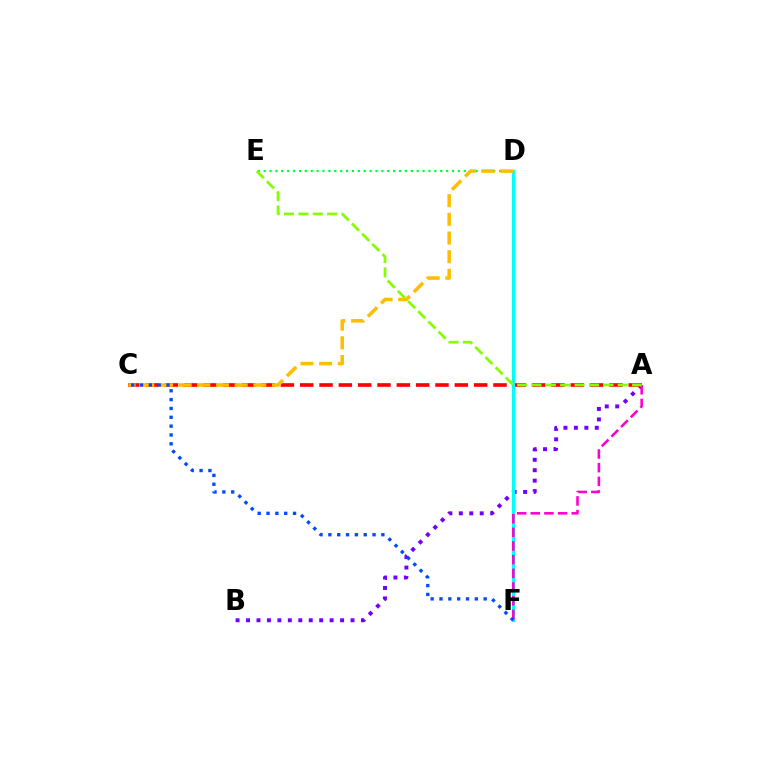{('A', 'B'): [{'color': '#7200ff', 'line_style': 'dotted', 'thickness': 2.84}], ('D', 'E'): [{'color': '#00ff39', 'line_style': 'dotted', 'thickness': 1.6}], ('A', 'C'): [{'color': '#ff0000', 'line_style': 'dashed', 'thickness': 2.63}], ('D', 'F'): [{'color': '#00fff6', 'line_style': 'solid', 'thickness': 2.32}], ('A', 'F'): [{'color': '#ff00cf', 'line_style': 'dashed', 'thickness': 1.86}], ('A', 'E'): [{'color': '#84ff00', 'line_style': 'dashed', 'thickness': 1.95}], ('C', 'D'): [{'color': '#ffbd00', 'line_style': 'dashed', 'thickness': 2.54}], ('C', 'F'): [{'color': '#004bff', 'line_style': 'dotted', 'thickness': 2.4}]}